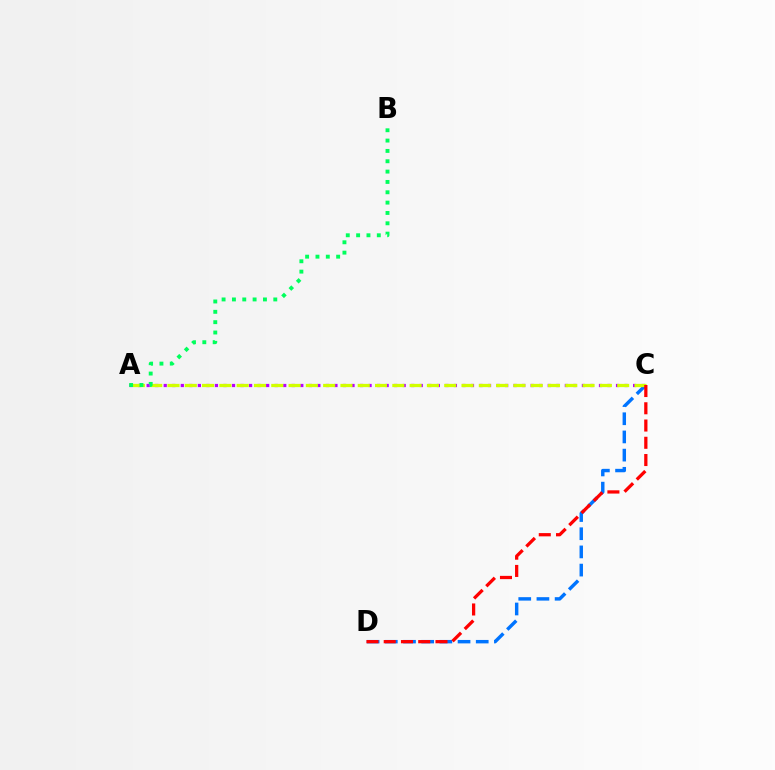{('C', 'D'): [{'color': '#0074ff', 'line_style': 'dashed', 'thickness': 2.47}, {'color': '#ff0000', 'line_style': 'dashed', 'thickness': 2.34}], ('A', 'C'): [{'color': '#b900ff', 'line_style': 'dotted', 'thickness': 2.32}, {'color': '#d1ff00', 'line_style': 'dashed', 'thickness': 2.35}], ('A', 'B'): [{'color': '#00ff5c', 'line_style': 'dotted', 'thickness': 2.81}]}